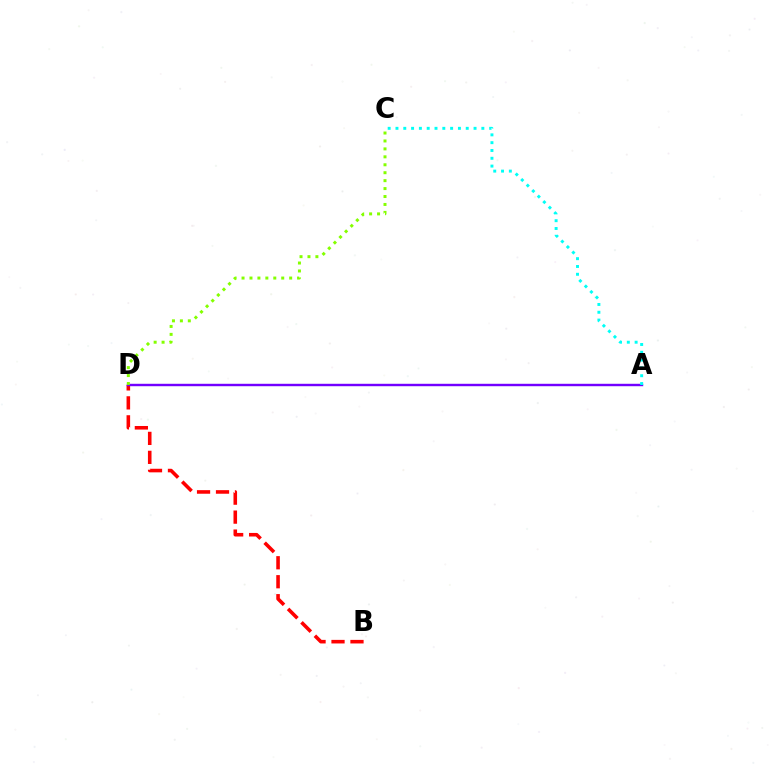{('B', 'D'): [{'color': '#ff0000', 'line_style': 'dashed', 'thickness': 2.58}], ('A', 'D'): [{'color': '#7200ff', 'line_style': 'solid', 'thickness': 1.75}], ('A', 'C'): [{'color': '#00fff6', 'line_style': 'dotted', 'thickness': 2.12}], ('C', 'D'): [{'color': '#84ff00', 'line_style': 'dotted', 'thickness': 2.16}]}